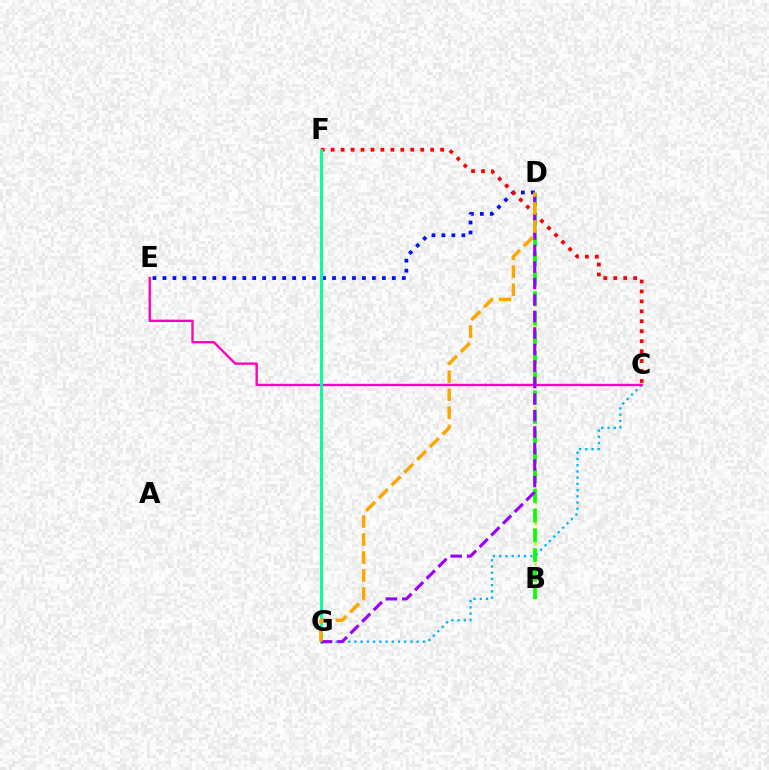{('B', 'D'): [{'color': '#b3ff00', 'line_style': 'dotted', 'thickness': 1.85}, {'color': '#08ff00', 'line_style': 'dashed', 'thickness': 2.68}], ('D', 'E'): [{'color': '#0010ff', 'line_style': 'dotted', 'thickness': 2.71}], ('C', 'F'): [{'color': '#ff0000', 'line_style': 'dotted', 'thickness': 2.7}], ('C', 'G'): [{'color': '#00b5ff', 'line_style': 'dotted', 'thickness': 1.69}], ('C', 'E'): [{'color': '#ff00bd', 'line_style': 'solid', 'thickness': 1.7}], ('F', 'G'): [{'color': '#00ff9d', 'line_style': 'solid', 'thickness': 2.08}], ('D', 'G'): [{'color': '#9b00ff', 'line_style': 'dashed', 'thickness': 2.24}, {'color': '#ffa500', 'line_style': 'dashed', 'thickness': 2.45}]}